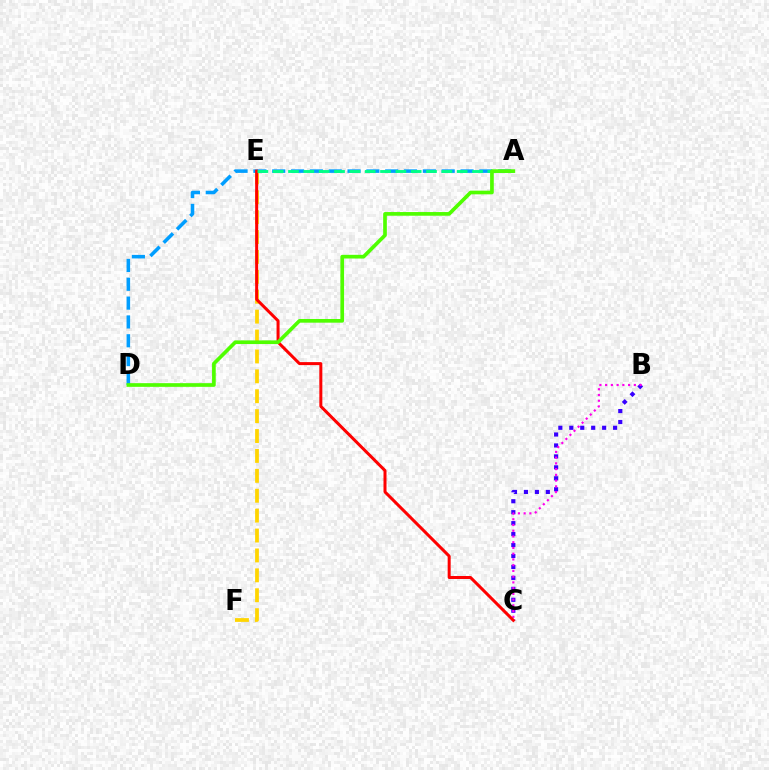{('E', 'F'): [{'color': '#ffd500', 'line_style': 'dashed', 'thickness': 2.7}], ('B', 'C'): [{'color': '#3700ff', 'line_style': 'dotted', 'thickness': 2.98}, {'color': '#ff00ed', 'line_style': 'dotted', 'thickness': 1.56}], ('A', 'D'): [{'color': '#009eff', 'line_style': 'dashed', 'thickness': 2.56}, {'color': '#4fff00', 'line_style': 'solid', 'thickness': 2.65}], ('C', 'E'): [{'color': '#ff0000', 'line_style': 'solid', 'thickness': 2.16}], ('A', 'E'): [{'color': '#00ff86', 'line_style': 'dashed', 'thickness': 2.08}]}